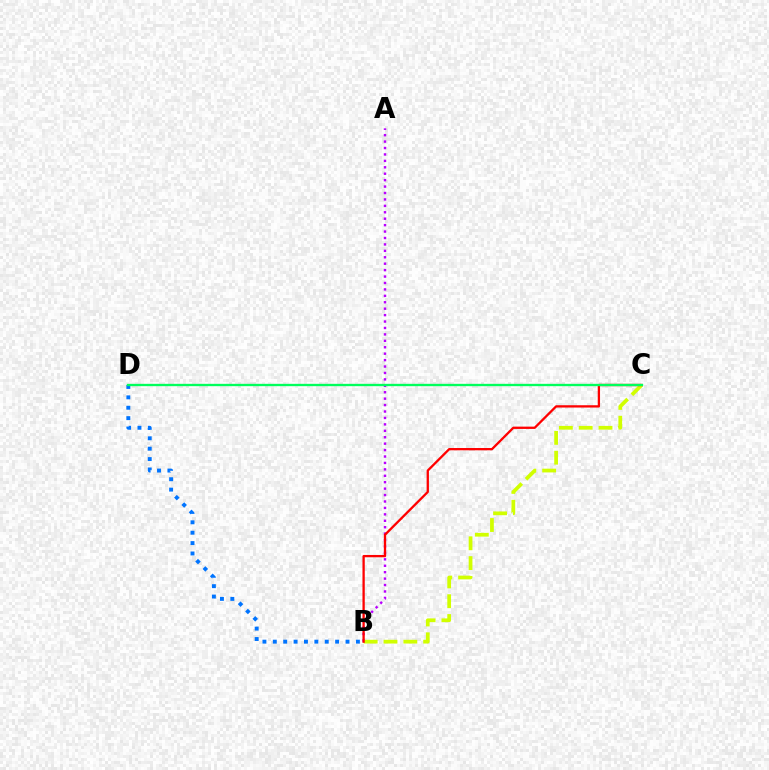{('A', 'B'): [{'color': '#b900ff', 'line_style': 'dotted', 'thickness': 1.75}], ('B', 'C'): [{'color': '#d1ff00', 'line_style': 'dashed', 'thickness': 2.69}, {'color': '#ff0000', 'line_style': 'solid', 'thickness': 1.66}], ('B', 'D'): [{'color': '#0074ff', 'line_style': 'dotted', 'thickness': 2.82}], ('C', 'D'): [{'color': '#00ff5c', 'line_style': 'solid', 'thickness': 1.69}]}